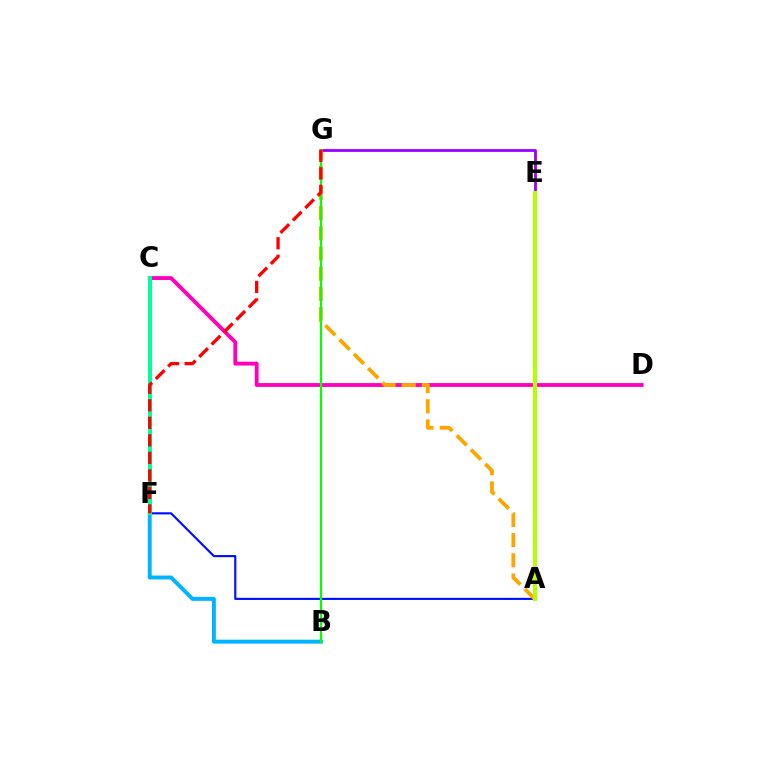{('C', 'D'): [{'color': '#ff00bd', 'line_style': 'solid', 'thickness': 2.77}], ('E', 'G'): [{'color': '#9b00ff', 'line_style': 'solid', 'thickness': 2.02}], ('A', 'F'): [{'color': '#0010ff', 'line_style': 'solid', 'thickness': 1.55}], ('A', 'G'): [{'color': '#ffa500', 'line_style': 'dashed', 'thickness': 2.74}], ('B', 'F'): [{'color': '#00b5ff', 'line_style': 'solid', 'thickness': 2.83}], ('A', 'E'): [{'color': '#b3ff00', 'line_style': 'solid', 'thickness': 2.92}], ('B', 'G'): [{'color': '#08ff00', 'line_style': 'solid', 'thickness': 1.61}], ('C', 'F'): [{'color': '#00ff9d', 'line_style': 'solid', 'thickness': 2.87}], ('F', 'G'): [{'color': '#ff0000', 'line_style': 'dashed', 'thickness': 2.38}]}